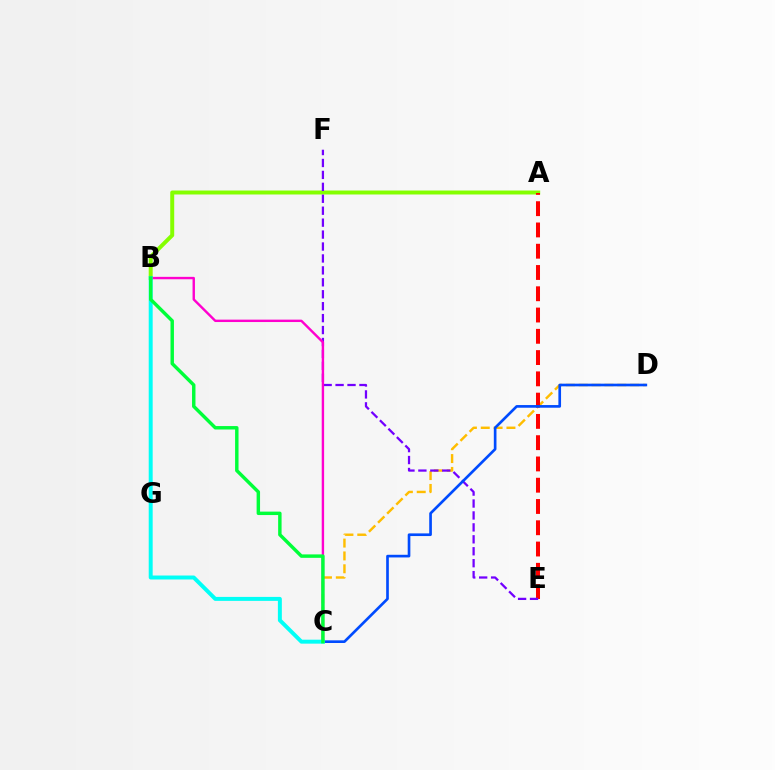{('A', 'B'): [{'color': '#84ff00', 'line_style': 'solid', 'thickness': 2.86}], ('C', 'D'): [{'color': '#ffbd00', 'line_style': 'dashed', 'thickness': 1.75}, {'color': '#004bff', 'line_style': 'solid', 'thickness': 1.92}], ('A', 'E'): [{'color': '#ff0000', 'line_style': 'dashed', 'thickness': 2.89}], ('E', 'F'): [{'color': '#7200ff', 'line_style': 'dashed', 'thickness': 1.62}], ('B', 'C'): [{'color': '#ff00cf', 'line_style': 'solid', 'thickness': 1.73}, {'color': '#00fff6', 'line_style': 'solid', 'thickness': 2.85}, {'color': '#00ff39', 'line_style': 'solid', 'thickness': 2.47}]}